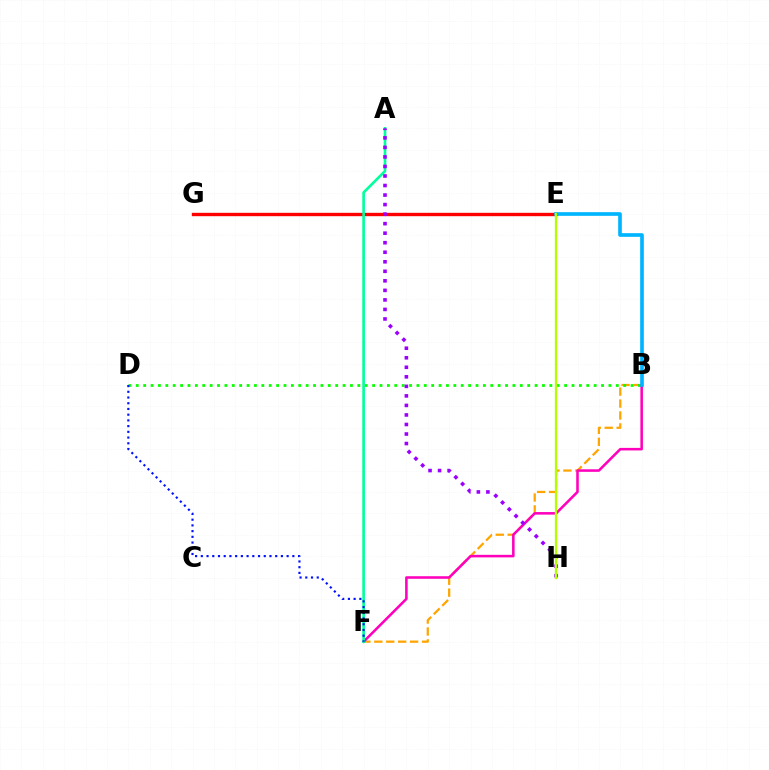{('B', 'F'): [{'color': '#ffa500', 'line_style': 'dashed', 'thickness': 1.62}, {'color': '#ff00bd', 'line_style': 'solid', 'thickness': 1.84}], ('B', 'D'): [{'color': '#08ff00', 'line_style': 'dotted', 'thickness': 2.01}], ('E', 'G'): [{'color': '#ff0000', 'line_style': 'solid', 'thickness': 2.42}], ('A', 'F'): [{'color': '#00ff9d', 'line_style': 'solid', 'thickness': 1.9}], ('D', 'F'): [{'color': '#0010ff', 'line_style': 'dotted', 'thickness': 1.55}], ('A', 'H'): [{'color': '#9b00ff', 'line_style': 'dotted', 'thickness': 2.59}], ('B', 'E'): [{'color': '#00b5ff', 'line_style': 'solid', 'thickness': 2.63}], ('E', 'H'): [{'color': '#b3ff00', 'line_style': 'solid', 'thickness': 1.65}]}